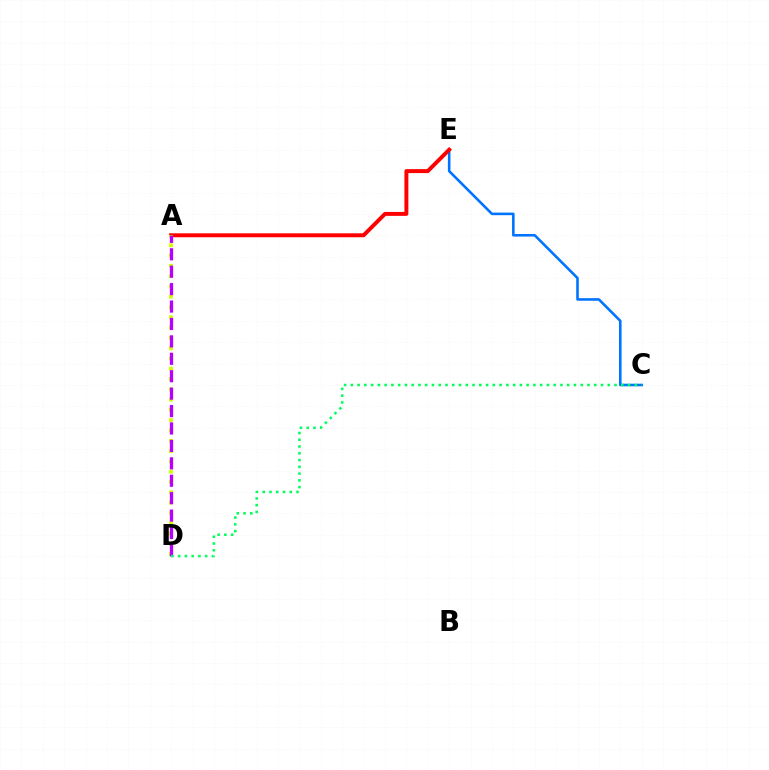{('C', 'E'): [{'color': '#0074ff', 'line_style': 'solid', 'thickness': 1.87}], ('A', 'E'): [{'color': '#ff0000', 'line_style': 'solid', 'thickness': 2.85}], ('A', 'D'): [{'color': '#d1ff00', 'line_style': 'dotted', 'thickness': 2.8}, {'color': '#b900ff', 'line_style': 'dashed', 'thickness': 2.37}], ('C', 'D'): [{'color': '#00ff5c', 'line_style': 'dotted', 'thickness': 1.84}]}